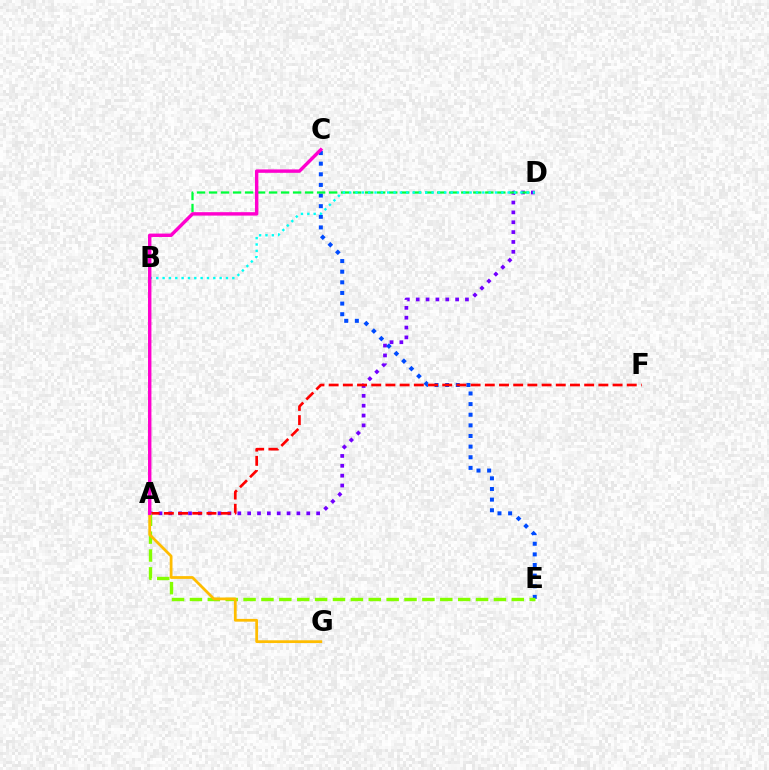{('A', 'D'): [{'color': '#7200ff', 'line_style': 'dotted', 'thickness': 2.68}], ('C', 'E'): [{'color': '#004bff', 'line_style': 'dotted', 'thickness': 2.89}], ('A', 'F'): [{'color': '#ff0000', 'line_style': 'dashed', 'thickness': 1.93}], ('A', 'E'): [{'color': '#84ff00', 'line_style': 'dashed', 'thickness': 2.43}], ('B', 'D'): [{'color': '#00ff39', 'line_style': 'dashed', 'thickness': 1.63}, {'color': '#00fff6', 'line_style': 'dotted', 'thickness': 1.72}], ('A', 'G'): [{'color': '#ffbd00', 'line_style': 'solid', 'thickness': 1.99}], ('A', 'C'): [{'color': '#ff00cf', 'line_style': 'solid', 'thickness': 2.45}]}